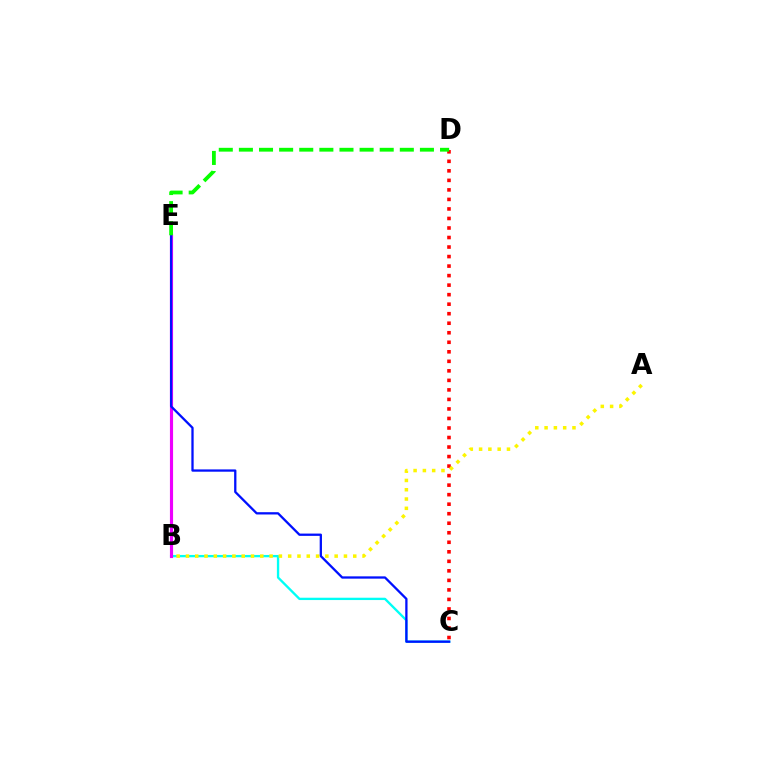{('B', 'C'): [{'color': '#00fff6', 'line_style': 'solid', 'thickness': 1.68}], ('B', 'E'): [{'color': '#ee00ff', 'line_style': 'solid', 'thickness': 2.26}], ('C', 'D'): [{'color': '#ff0000', 'line_style': 'dotted', 'thickness': 2.59}], ('A', 'B'): [{'color': '#fcf500', 'line_style': 'dotted', 'thickness': 2.53}], ('C', 'E'): [{'color': '#0010ff', 'line_style': 'solid', 'thickness': 1.65}], ('D', 'E'): [{'color': '#08ff00', 'line_style': 'dashed', 'thickness': 2.73}]}